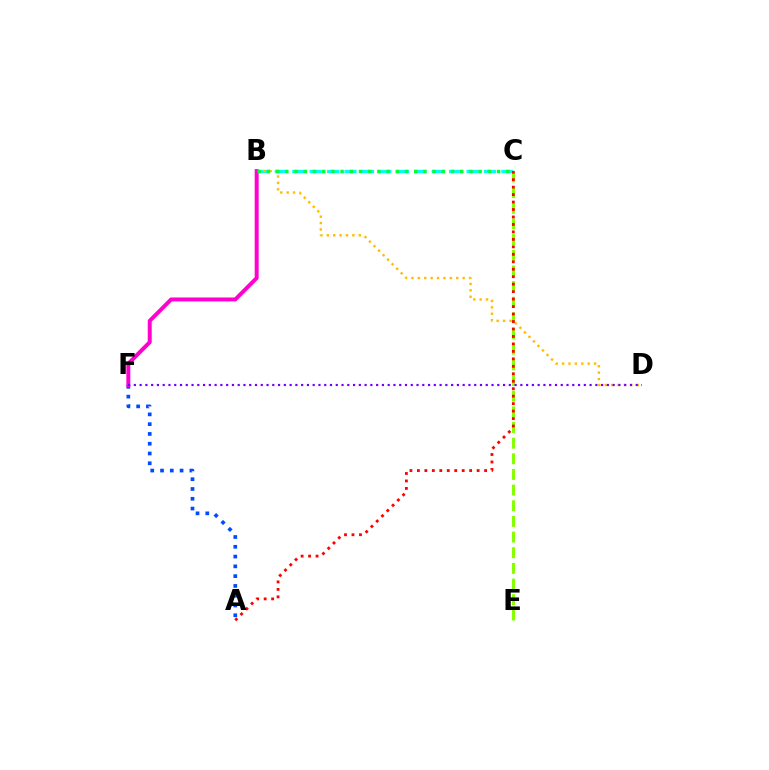{('C', 'E'): [{'color': '#84ff00', 'line_style': 'dashed', 'thickness': 2.13}], ('B', 'C'): [{'color': '#00fff6', 'line_style': 'dashed', 'thickness': 2.37}, {'color': '#00ff39', 'line_style': 'dotted', 'thickness': 2.5}], ('B', 'D'): [{'color': '#ffbd00', 'line_style': 'dotted', 'thickness': 1.74}], ('A', 'F'): [{'color': '#004bff', 'line_style': 'dotted', 'thickness': 2.66}], ('B', 'F'): [{'color': '#ff00cf', 'line_style': 'solid', 'thickness': 2.85}], ('D', 'F'): [{'color': '#7200ff', 'line_style': 'dotted', 'thickness': 1.57}], ('A', 'C'): [{'color': '#ff0000', 'line_style': 'dotted', 'thickness': 2.03}]}